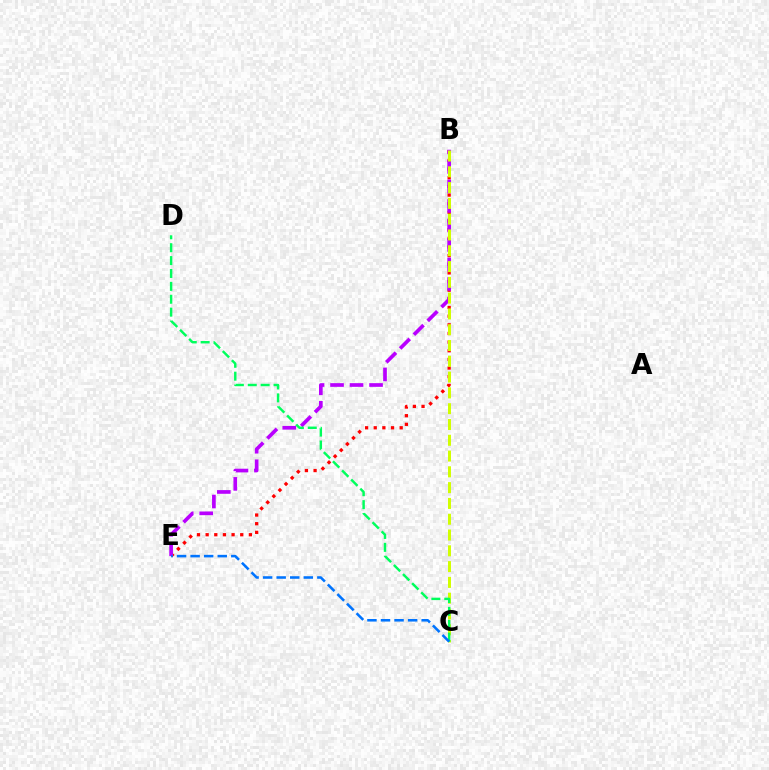{('B', 'E'): [{'color': '#ff0000', 'line_style': 'dotted', 'thickness': 2.35}, {'color': '#b900ff', 'line_style': 'dashed', 'thickness': 2.65}], ('B', 'C'): [{'color': '#d1ff00', 'line_style': 'dashed', 'thickness': 2.15}], ('C', 'D'): [{'color': '#00ff5c', 'line_style': 'dashed', 'thickness': 1.75}], ('C', 'E'): [{'color': '#0074ff', 'line_style': 'dashed', 'thickness': 1.84}]}